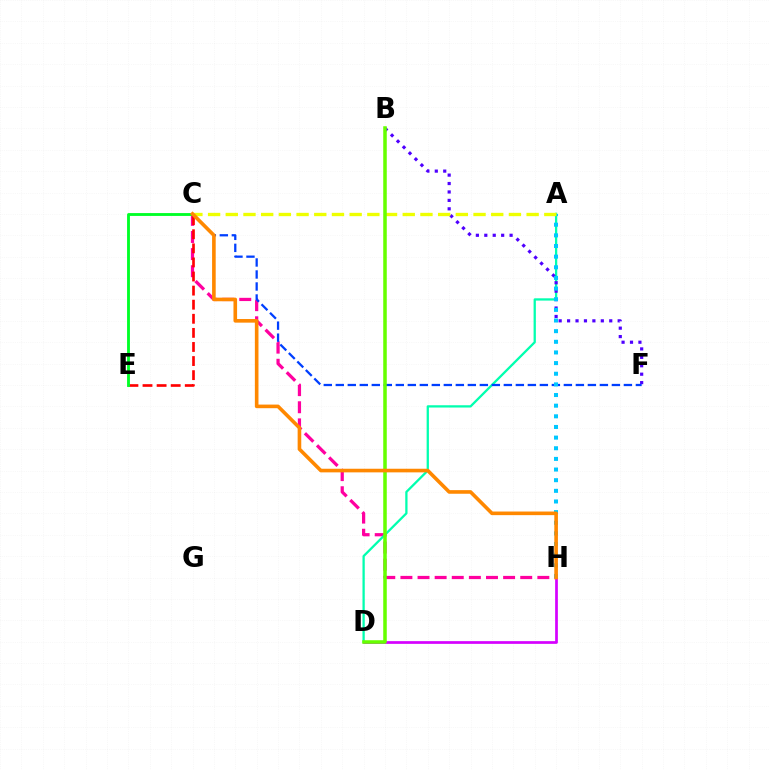{('C', 'H'): [{'color': '#ff00a0', 'line_style': 'dashed', 'thickness': 2.33}, {'color': '#ff8800', 'line_style': 'solid', 'thickness': 2.6}], ('A', 'D'): [{'color': '#00ffaf', 'line_style': 'solid', 'thickness': 1.64}], ('D', 'H'): [{'color': '#d600ff', 'line_style': 'solid', 'thickness': 1.95}], ('C', 'E'): [{'color': '#ff0000', 'line_style': 'dashed', 'thickness': 1.91}, {'color': '#00ff27', 'line_style': 'solid', 'thickness': 2.05}], ('B', 'F'): [{'color': '#4f00ff', 'line_style': 'dotted', 'thickness': 2.29}], ('C', 'F'): [{'color': '#003fff', 'line_style': 'dashed', 'thickness': 1.63}], ('A', 'H'): [{'color': '#00c7ff', 'line_style': 'dotted', 'thickness': 2.89}], ('A', 'C'): [{'color': '#eeff00', 'line_style': 'dashed', 'thickness': 2.4}], ('B', 'D'): [{'color': '#66ff00', 'line_style': 'solid', 'thickness': 2.55}]}